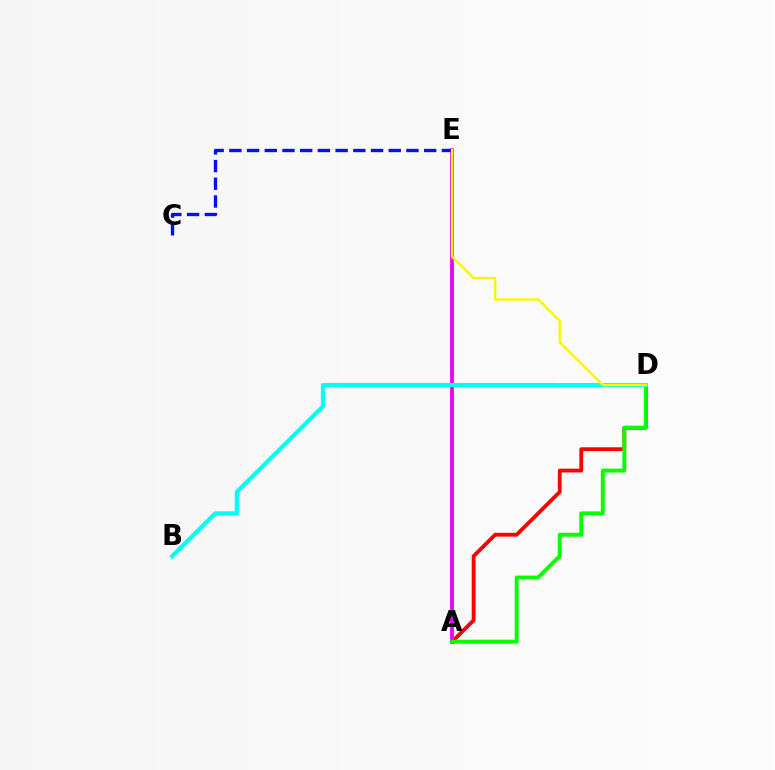{('A', 'D'): [{'color': '#ff0000', 'line_style': 'solid', 'thickness': 2.74}, {'color': '#08ff00', 'line_style': 'solid', 'thickness': 2.83}], ('A', 'E'): [{'color': '#ee00ff', 'line_style': 'solid', 'thickness': 2.74}], ('C', 'E'): [{'color': '#0010ff', 'line_style': 'dashed', 'thickness': 2.41}], ('B', 'D'): [{'color': '#00fff6', 'line_style': 'solid', 'thickness': 2.97}], ('D', 'E'): [{'color': '#fcf500', 'line_style': 'solid', 'thickness': 1.73}]}